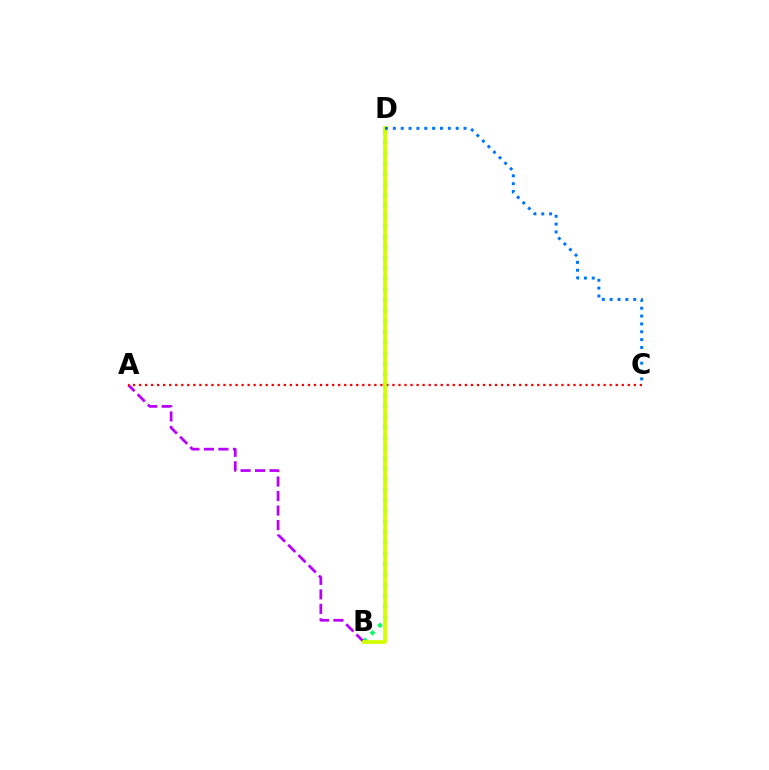{('B', 'D'): [{'color': '#00ff5c', 'line_style': 'dotted', 'thickness': 2.87}, {'color': '#d1ff00', 'line_style': 'solid', 'thickness': 2.67}], ('A', 'B'): [{'color': '#b900ff', 'line_style': 'dashed', 'thickness': 1.97}], ('A', 'C'): [{'color': '#ff0000', 'line_style': 'dotted', 'thickness': 1.64}], ('C', 'D'): [{'color': '#0074ff', 'line_style': 'dotted', 'thickness': 2.13}]}